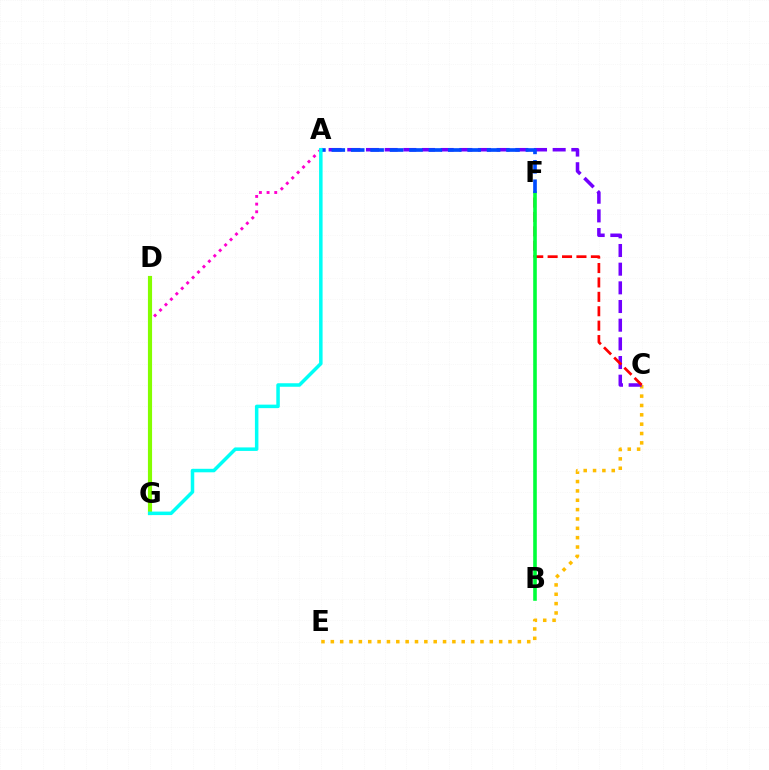{('C', 'E'): [{'color': '#ffbd00', 'line_style': 'dotted', 'thickness': 2.54}], ('A', 'C'): [{'color': '#7200ff', 'line_style': 'dashed', 'thickness': 2.54}], ('C', 'F'): [{'color': '#ff0000', 'line_style': 'dashed', 'thickness': 1.96}], ('A', 'G'): [{'color': '#ff00cf', 'line_style': 'dotted', 'thickness': 2.08}, {'color': '#00fff6', 'line_style': 'solid', 'thickness': 2.52}], ('B', 'F'): [{'color': '#00ff39', 'line_style': 'solid', 'thickness': 2.59}], ('A', 'F'): [{'color': '#004bff', 'line_style': 'dashed', 'thickness': 2.64}], ('D', 'G'): [{'color': '#84ff00', 'line_style': 'solid', 'thickness': 2.99}]}